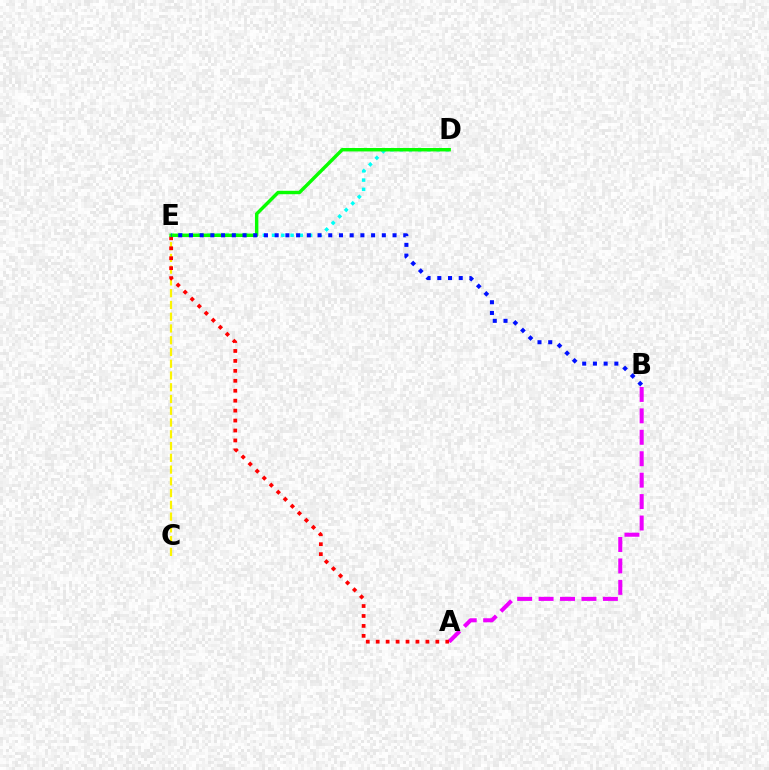{('D', 'E'): [{'color': '#00fff6', 'line_style': 'dotted', 'thickness': 2.51}, {'color': '#08ff00', 'line_style': 'solid', 'thickness': 2.47}], ('A', 'B'): [{'color': '#ee00ff', 'line_style': 'dashed', 'thickness': 2.91}], ('C', 'E'): [{'color': '#fcf500', 'line_style': 'dashed', 'thickness': 1.6}], ('A', 'E'): [{'color': '#ff0000', 'line_style': 'dotted', 'thickness': 2.7}], ('B', 'E'): [{'color': '#0010ff', 'line_style': 'dotted', 'thickness': 2.91}]}